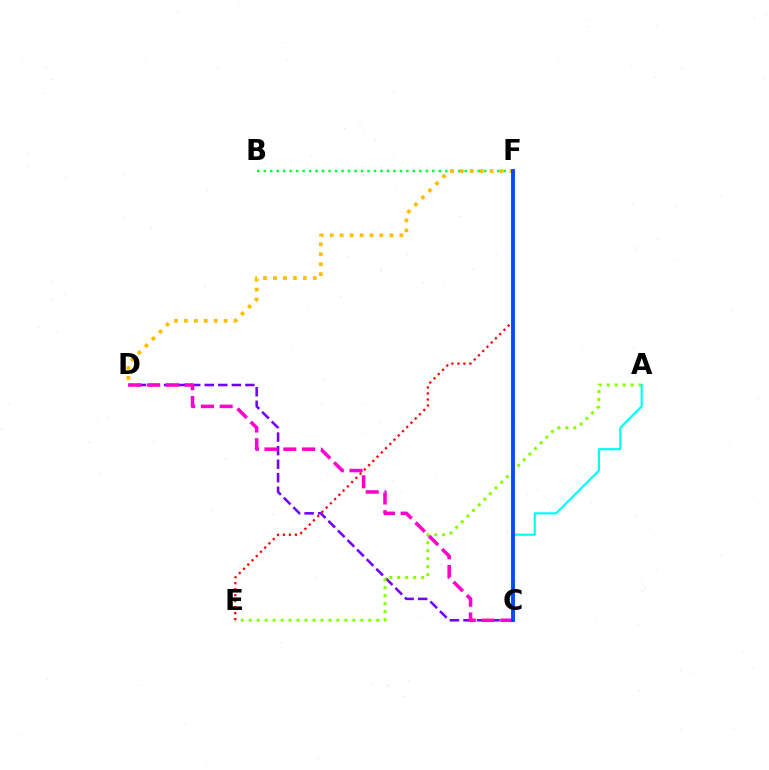{('C', 'D'): [{'color': '#7200ff', 'line_style': 'dashed', 'thickness': 1.84}, {'color': '#ff00cf', 'line_style': 'dashed', 'thickness': 2.55}], ('A', 'E'): [{'color': '#84ff00', 'line_style': 'dotted', 'thickness': 2.17}], ('E', 'F'): [{'color': '#ff0000', 'line_style': 'dotted', 'thickness': 1.63}], ('A', 'C'): [{'color': '#00fff6', 'line_style': 'solid', 'thickness': 1.57}], ('B', 'F'): [{'color': '#00ff39', 'line_style': 'dotted', 'thickness': 1.76}], ('D', 'F'): [{'color': '#ffbd00', 'line_style': 'dotted', 'thickness': 2.7}], ('C', 'F'): [{'color': '#004bff', 'line_style': 'solid', 'thickness': 2.79}]}